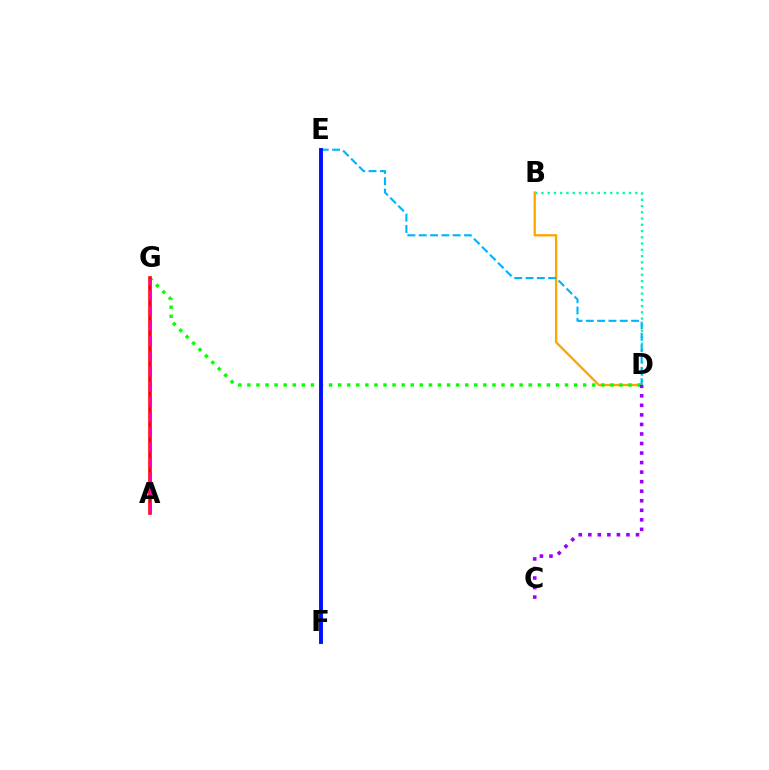{('B', 'D'): [{'color': '#00ff9d', 'line_style': 'dotted', 'thickness': 1.7}, {'color': '#ffa500', 'line_style': 'solid', 'thickness': 1.68}], ('E', 'F'): [{'color': '#b3ff00', 'line_style': 'solid', 'thickness': 1.77}, {'color': '#0010ff', 'line_style': 'solid', 'thickness': 2.8}], ('D', 'G'): [{'color': '#08ff00', 'line_style': 'dotted', 'thickness': 2.47}], ('D', 'E'): [{'color': '#00b5ff', 'line_style': 'dashed', 'thickness': 1.54}], ('A', 'G'): [{'color': '#ff0000', 'line_style': 'solid', 'thickness': 2.58}, {'color': '#ff00bd', 'line_style': 'dashed', 'thickness': 2.06}], ('C', 'D'): [{'color': '#9b00ff', 'line_style': 'dotted', 'thickness': 2.59}]}